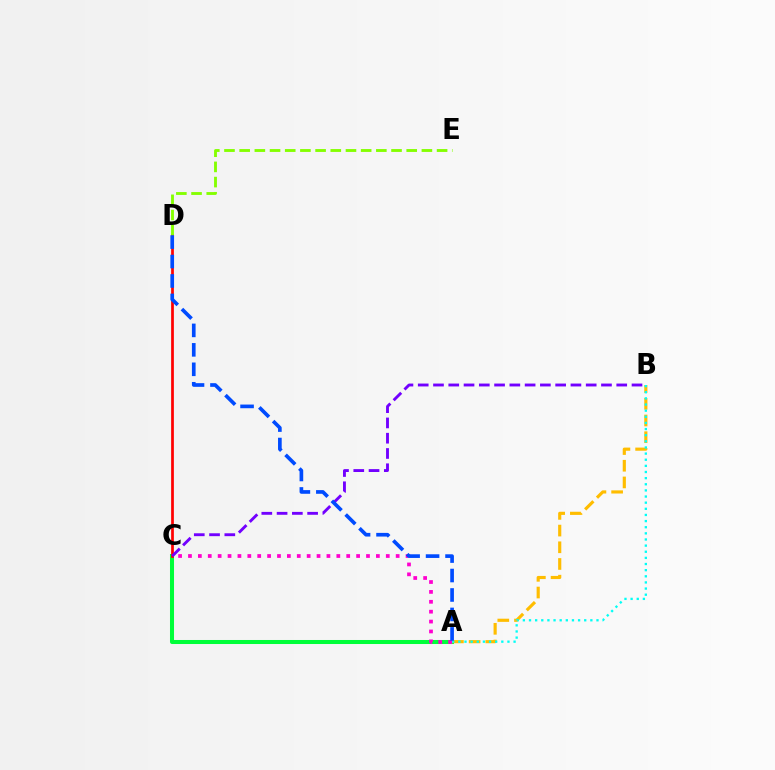{('A', 'C'): [{'color': '#00ff39', 'line_style': 'solid', 'thickness': 2.9}, {'color': '#ff00cf', 'line_style': 'dotted', 'thickness': 2.69}], ('A', 'B'): [{'color': '#ffbd00', 'line_style': 'dashed', 'thickness': 2.27}, {'color': '#00fff6', 'line_style': 'dotted', 'thickness': 1.67}], ('C', 'D'): [{'color': '#ff0000', 'line_style': 'solid', 'thickness': 1.96}], ('B', 'C'): [{'color': '#7200ff', 'line_style': 'dashed', 'thickness': 2.07}], ('D', 'E'): [{'color': '#84ff00', 'line_style': 'dashed', 'thickness': 2.06}], ('A', 'D'): [{'color': '#004bff', 'line_style': 'dashed', 'thickness': 2.64}]}